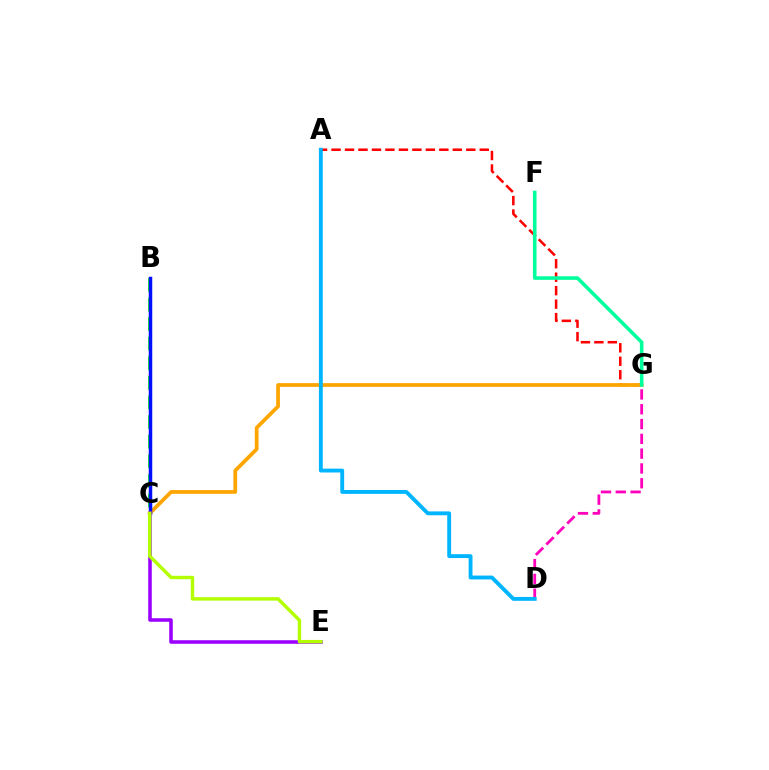{('A', 'G'): [{'color': '#ff0000', 'line_style': 'dashed', 'thickness': 1.83}], ('D', 'G'): [{'color': '#ff00bd', 'line_style': 'dashed', 'thickness': 2.01}], ('B', 'C'): [{'color': '#08ff00', 'line_style': 'dashed', 'thickness': 2.66}, {'color': '#0010ff', 'line_style': 'solid', 'thickness': 2.51}], ('C', 'G'): [{'color': '#ffa500', 'line_style': 'solid', 'thickness': 2.69}], ('F', 'G'): [{'color': '#00ff9d', 'line_style': 'solid', 'thickness': 2.58}], ('C', 'E'): [{'color': '#9b00ff', 'line_style': 'solid', 'thickness': 2.55}, {'color': '#b3ff00', 'line_style': 'solid', 'thickness': 2.48}], ('A', 'D'): [{'color': '#00b5ff', 'line_style': 'solid', 'thickness': 2.78}]}